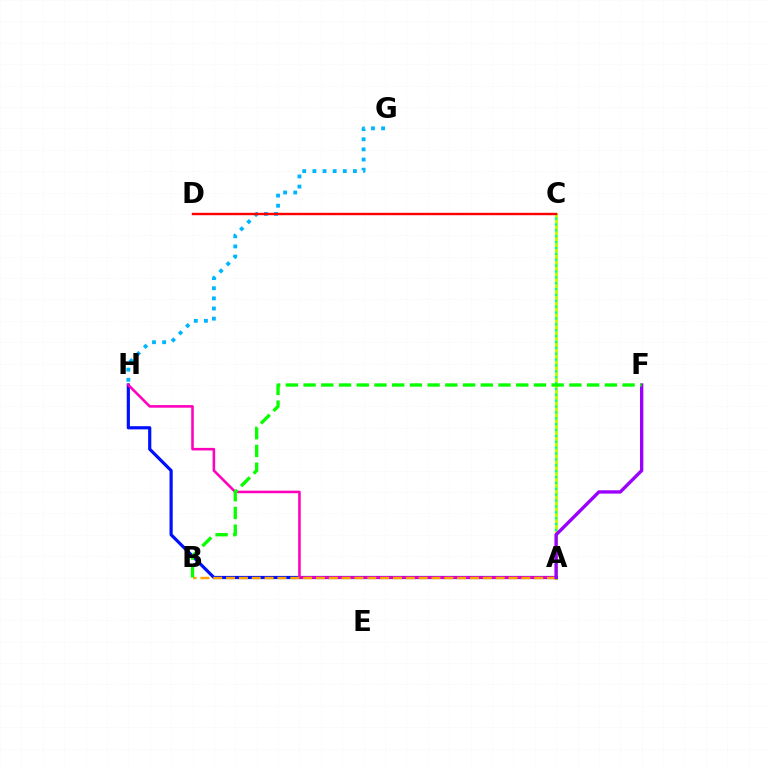{('G', 'H'): [{'color': '#00b5ff', 'line_style': 'dotted', 'thickness': 2.75}], ('A', 'C'): [{'color': '#b3ff00', 'line_style': 'solid', 'thickness': 2.11}, {'color': '#00ff9d', 'line_style': 'dotted', 'thickness': 1.6}], ('C', 'D'): [{'color': '#ff0000', 'line_style': 'solid', 'thickness': 1.74}], ('A', 'H'): [{'color': '#0010ff', 'line_style': 'solid', 'thickness': 2.29}, {'color': '#ff00bd', 'line_style': 'solid', 'thickness': 1.85}], ('A', 'B'): [{'color': '#ffa500', 'line_style': 'dashed', 'thickness': 1.74}], ('A', 'F'): [{'color': '#9b00ff', 'line_style': 'solid', 'thickness': 2.4}], ('B', 'F'): [{'color': '#08ff00', 'line_style': 'dashed', 'thickness': 2.41}]}